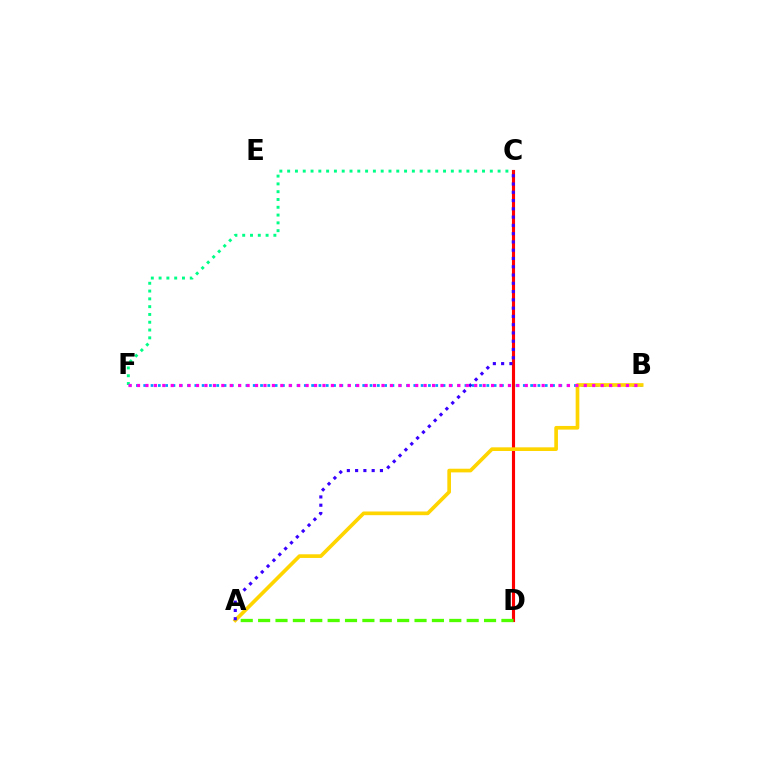{('C', 'D'): [{'color': '#ff0000', 'line_style': 'solid', 'thickness': 2.25}], ('C', 'F'): [{'color': '#00ff86', 'line_style': 'dotted', 'thickness': 2.12}], ('B', 'F'): [{'color': '#009eff', 'line_style': 'dotted', 'thickness': 1.98}, {'color': '#ff00ed', 'line_style': 'dotted', 'thickness': 2.29}], ('A', 'B'): [{'color': '#ffd500', 'line_style': 'solid', 'thickness': 2.64}], ('A', 'D'): [{'color': '#4fff00', 'line_style': 'dashed', 'thickness': 2.36}], ('A', 'C'): [{'color': '#3700ff', 'line_style': 'dotted', 'thickness': 2.25}]}